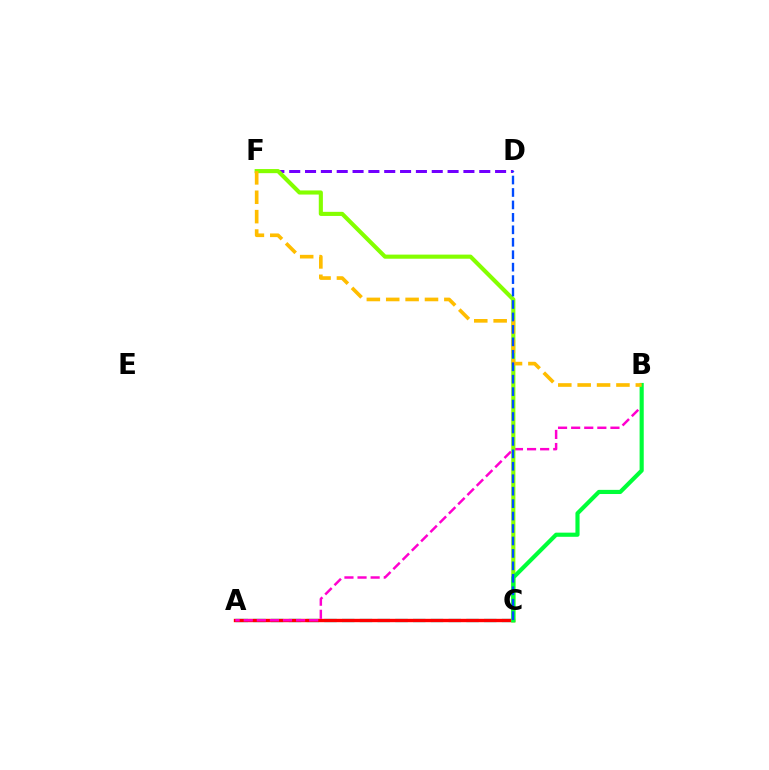{('A', 'C'): [{'color': '#00fff6', 'line_style': 'dashed', 'thickness': 2.41}, {'color': '#ff0000', 'line_style': 'solid', 'thickness': 2.42}], ('D', 'F'): [{'color': '#7200ff', 'line_style': 'dashed', 'thickness': 2.15}], ('A', 'B'): [{'color': '#ff00cf', 'line_style': 'dashed', 'thickness': 1.78}], ('C', 'F'): [{'color': '#84ff00', 'line_style': 'solid', 'thickness': 2.96}], ('B', 'C'): [{'color': '#00ff39', 'line_style': 'solid', 'thickness': 2.99}], ('B', 'F'): [{'color': '#ffbd00', 'line_style': 'dashed', 'thickness': 2.63}], ('C', 'D'): [{'color': '#004bff', 'line_style': 'dashed', 'thickness': 1.69}]}